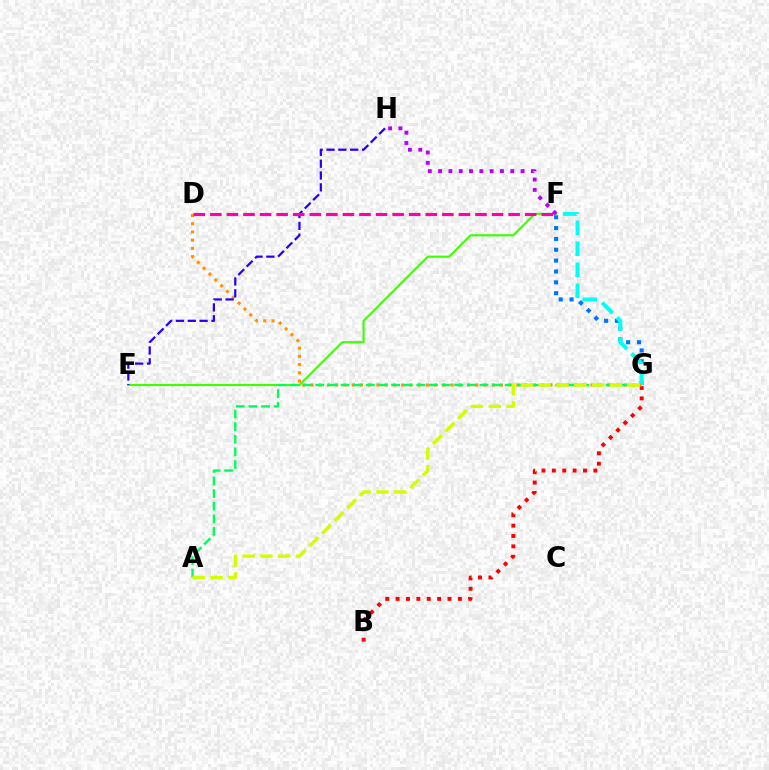{('B', 'G'): [{'color': '#ff0000', 'line_style': 'dotted', 'thickness': 2.82}], ('F', 'G'): [{'color': '#0074ff', 'line_style': 'dotted', 'thickness': 2.95}, {'color': '#00fff6', 'line_style': 'dashed', 'thickness': 2.85}], ('E', 'F'): [{'color': '#3dff00', 'line_style': 'solid', 'thickness': 1.52}], ('D', 'G'): [{'color': '#ff9400', 'line_style': 'dotted', 'thickness': 2.24}], ('A', 'G'): [{'color': '#00ff5c', 'line_style': 'dashed', 'thickness': 1.71}, {'color': '#d1ff00', 'line_style': 'dashed', 'thickness': 2.42}], ('E', 'H'): [{'color': '#2500ff', 'line_style': 'dashed', 'thickness': 1.61}], ('F', 'H'): [{'color': '#b900ff', 'line_style': 'dotted', 'thickness': 2.8}], ('D', 'F'): [{'color': '#ff00ac', 'line_style': 'dashed', 'thickness': 2.25}]}